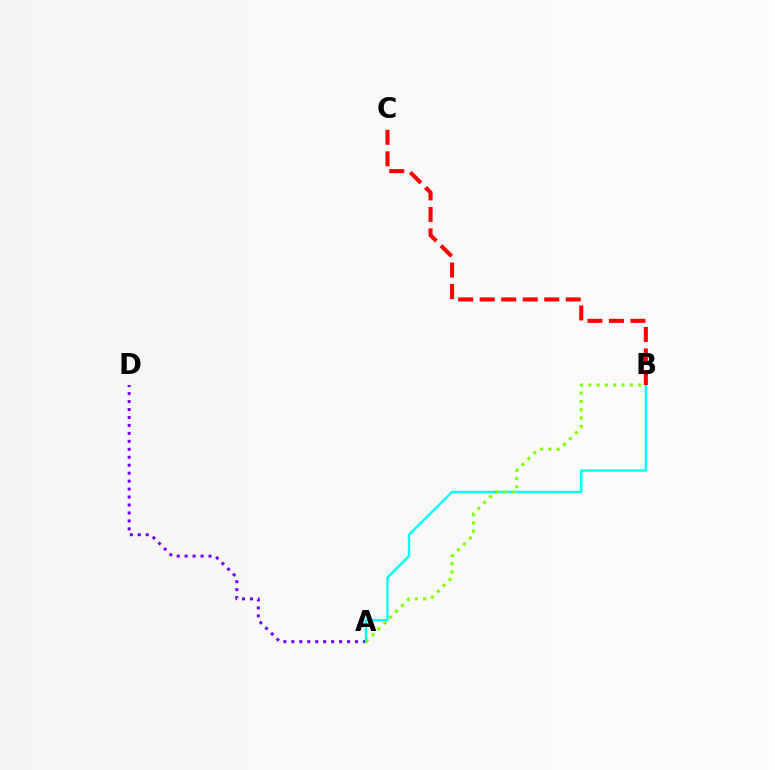{('A', 'D'): [{'color': '#7200ff', 'line_style': 'dotted', 'thickness': 2.16}], ('A', 'B'): [{'color': '#00fff6', 'line_style': 'solid', 'thickness': 1.72}, {'color': '#84ff00', 'line_style': 'dotted', 'thickness': 2.26}], ('B', 'C'): [{'color': '#ff0000', 'line_style': 'dashed', 'thickness': 2.92}]}